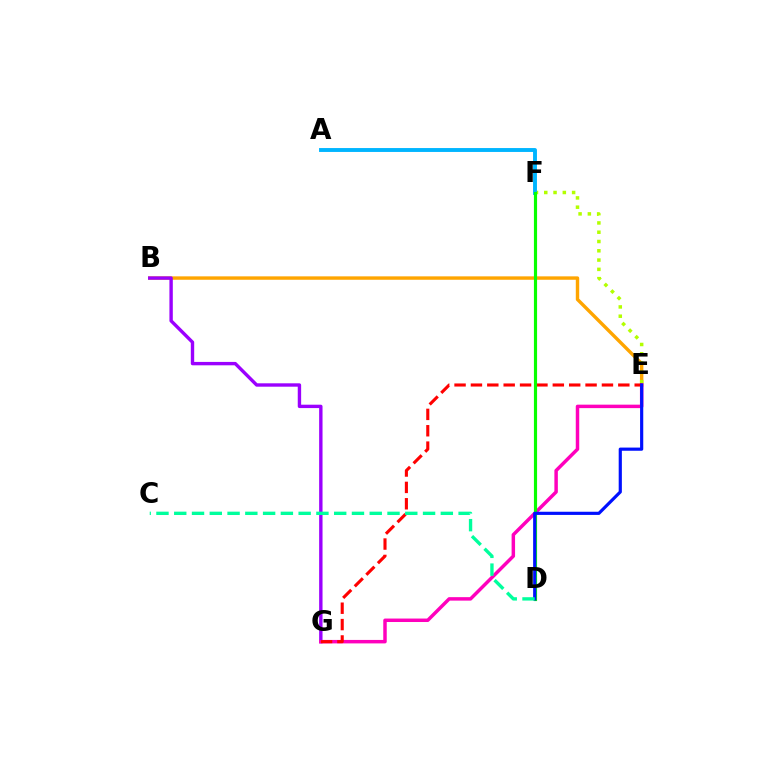{('B', 'E'): [{'color': '#ffa500', 'line_style': 'solid', 'thickness': 2.46}], ('E', 'F'): [{'color': '#b3ff00', 'line_style': 'dotted', 'thickness': 2.52}], ('A', 'F'): [{'color': '#00b5ff', 'line_style': 'solid', 'thickness': 2.81}], ('B', 'G'): [{'color': '#9b00ff', 'line_style': 'solid', 'thickness': 2.44}], ('E', 'G'): [{'color': '#ff00bd', 'line_style': 'solid', 'thickness': 2.5}, {'color': '#ff0000', 'line_style': 'dashed', 'thickness': 2.22}], ('D', 'F'): [{'color': '#08ff00', 'line_style': 'solid', 'thickness': 2.27}], ('D', 'E'): [{'color': '#0010ff', 'line_style': 'solid', 'thickness': 2.28}], ('C', 'D'): [{'color': '#00ff9d', 'line_style': 'dashed', 'thickness': 2.41}]}